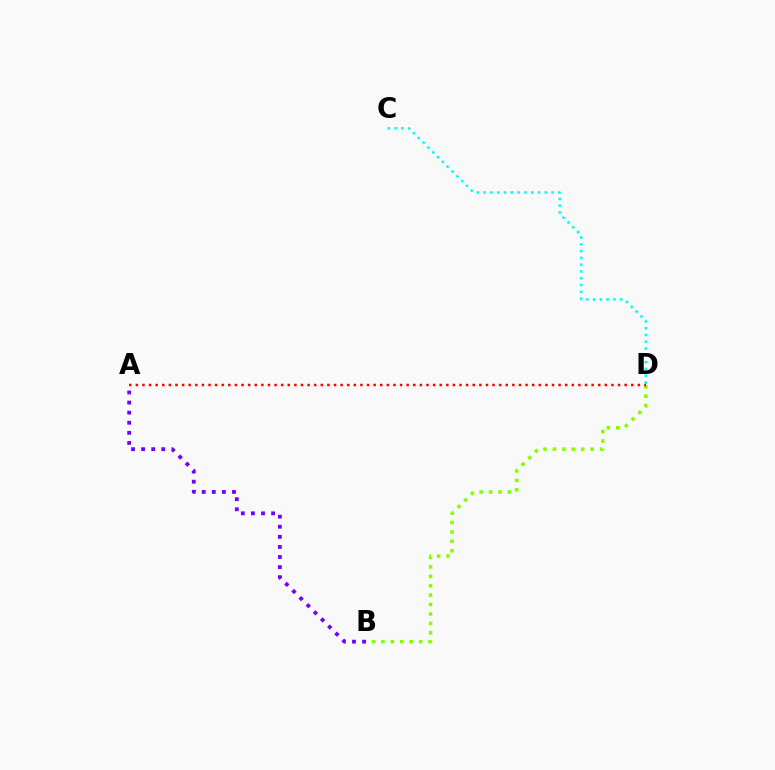{('B', 'D'): [{'color': '#84ff00', 'line_style': 'dotted', 'thickness': 2.56}], ('A', 'B'): [{'color': '#7200ff', 'line_style': 'dotted', 'thickness': 2.74}], ('C', 'D'): [{'color': '#00fff6', 'line_style': 'dotted', 'thickness': 1.85}], ('A', 'D'): [{'color': '#ff0000', 'line_style': 'dotted', 'thickness': 1.79}]}